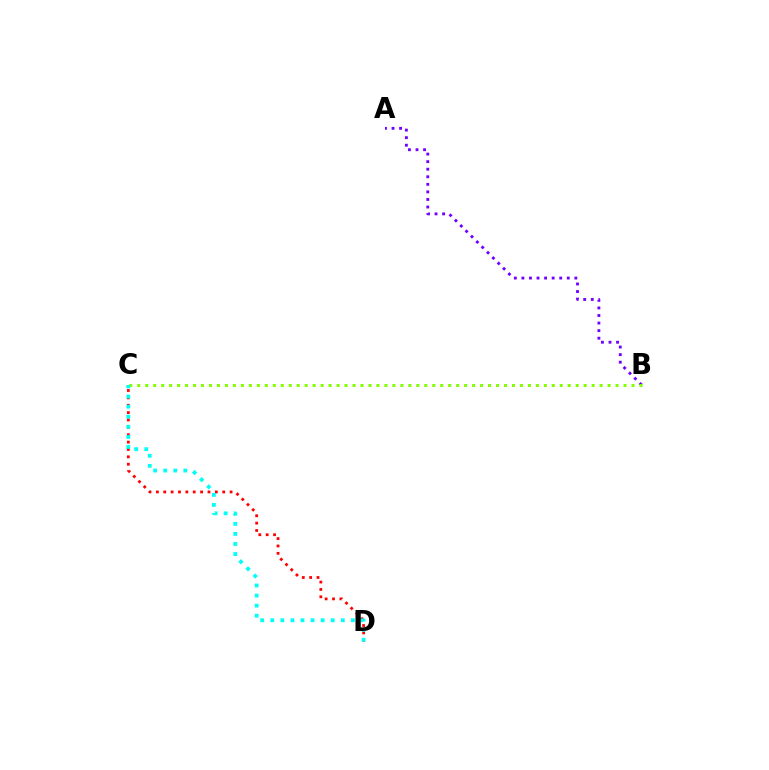{('A', 'B'): [{'color': '#7200ff', 'line_style': 'dotted', 'thickness': 2.05}], ('C', 'D'): [{'color': '#ff0000', 'line_style': 'dotted', 'thickness': 2.0}, {'color': '#00fff6', 'line_style': 'dotted', 'thickness': 2.74}], ('B', 'C'): [{'color': '#84ff00', 'line_style': 'dotted', 'thickness': 2.17}]}